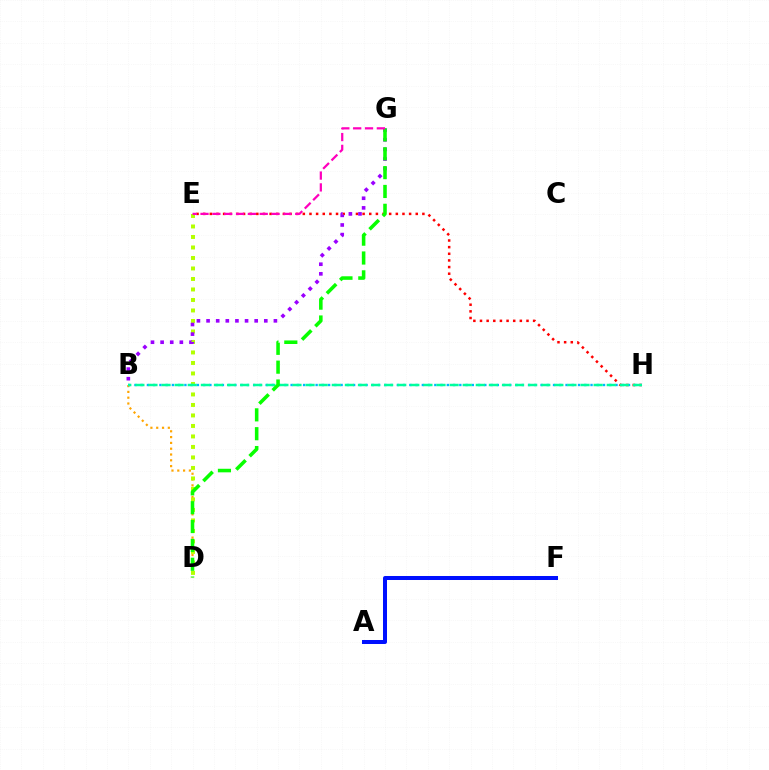{('B', 'D'): [{'color': '#ffa500', 'line_style': 'dotted', 'thickness': 1.58}], ('D', 'E'): [{'color': '#b3ff00', 'line_style': 'dotted', 'thickness': 2.85}], ('E', 'H'): [{'color': '#ff0000', 'line_style': 'dotted', 'thickness': 1.8}], ('B', 'G'): [{'color': '#9b00ff', 'line_style': 'dotted', 'thickness': 2.61}], ('A', 'F'): [{'color': '#0010ff', 'line_style': 'solid', 'thickness': 2.88}], ('B', 'H'): [{'color': '#00b5ff', 'line_style': 'dotted', 'thickness': 1.7}, {'color': '#00ff9d', 'line_style': 'dashed', 'thickness': 1.78}], ('D', 'G'): [{'color': '#08ff00', 'line_style': 'dashed', 'thickness': 2.56}], ('E', 'G'): [{'color': '#ff00bd', 'line_style': 'dashed', 'thickness': 1.61}]}